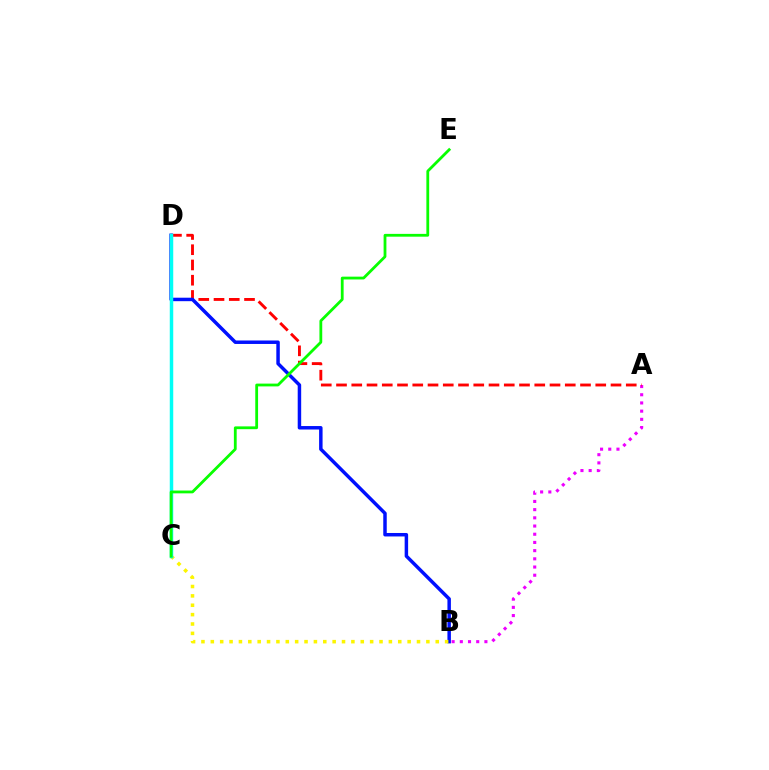{('A', 'B'): [{'color': '#ee00ff', 'line_style': 'dotted', 'thickness': 2.23}], ('A', 'D'): [{'color': '#ff0000', 'line_style': 'dashed', 'thickness': 2.07}], ('B', 'D'): [{'color': '#0010ff', 'line_style': 'solid', 'thickness': 2.5}], ('B', 'C'): [{'color': '#fcf500', 'line_style': 'dotted', 'thickness': 2.55}], ('C', 'D'): [{'color': '#00fff6', 'line_style': 'solid', 'thickness': 2.5}], ('C', 'E'): [{'color': '#08ff00', 'line_style': 'solid', 'thickness': 2.02}]}